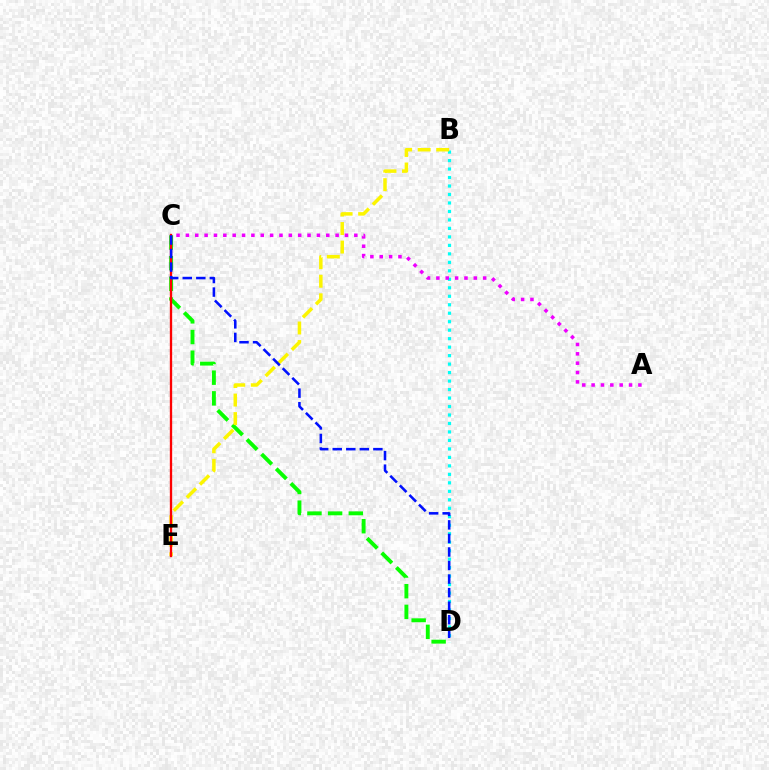{('B', 'D'): [{'color': '#00fff6', 'line_style': 'dotted', 'thickness': 2.3}], ('C', 'D'): [{'color': '#08ff00', 'line_style': 'dashed', 'thickness': 2.81}, {'color': '#0010ff', 'line_style': 'dashed', 'thickness': 1.84}], ('A', 'C'): [{'color': '#ee00ff', 'line_style': 'dotted', 'thickness': 2.54}], ('B', 'E'): [{'color': '#fcf500', 'line_style': 'dashed', 'thickness': 2.52}], ('C', 'E'): [{'color': '#ff0000', 'line_style': 'solid', 'thickness': 1.68}]}